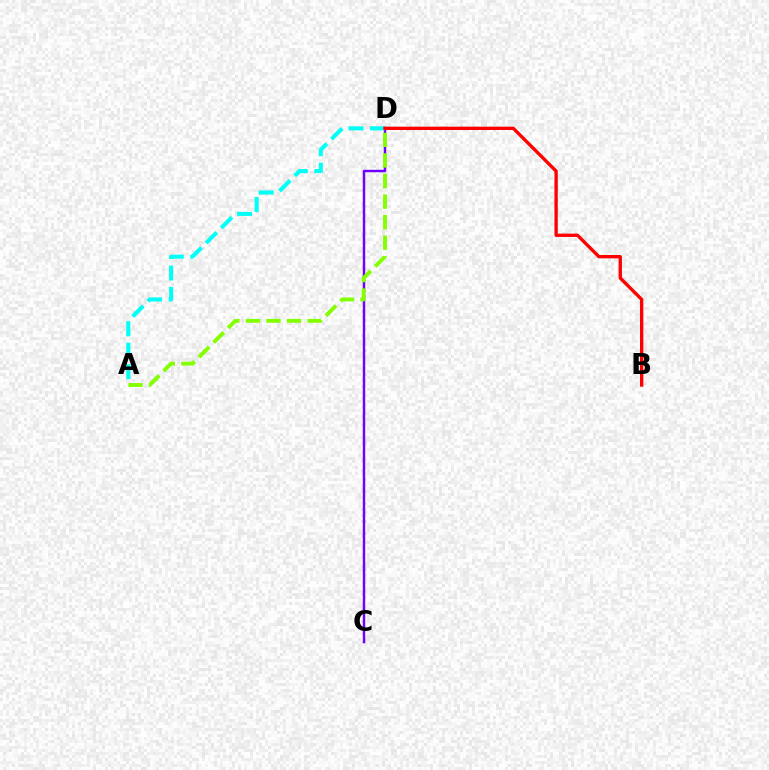{('C', 'D'): [{'color': '#7200ff', 'line_style': 'solid', 'thickness': 1.77}], ('A', 'D'): [{'color': '#84ff00', 'line_style': 'dashed', 'thickness': 2.79}, {'color': '#00fff6', 'line_style': 'dashed', 'thickness': 2.92}], ('B', 'D'): [{'color': '#ff0000', 'line_style': 'solid', 'thickness': 2.4}]}